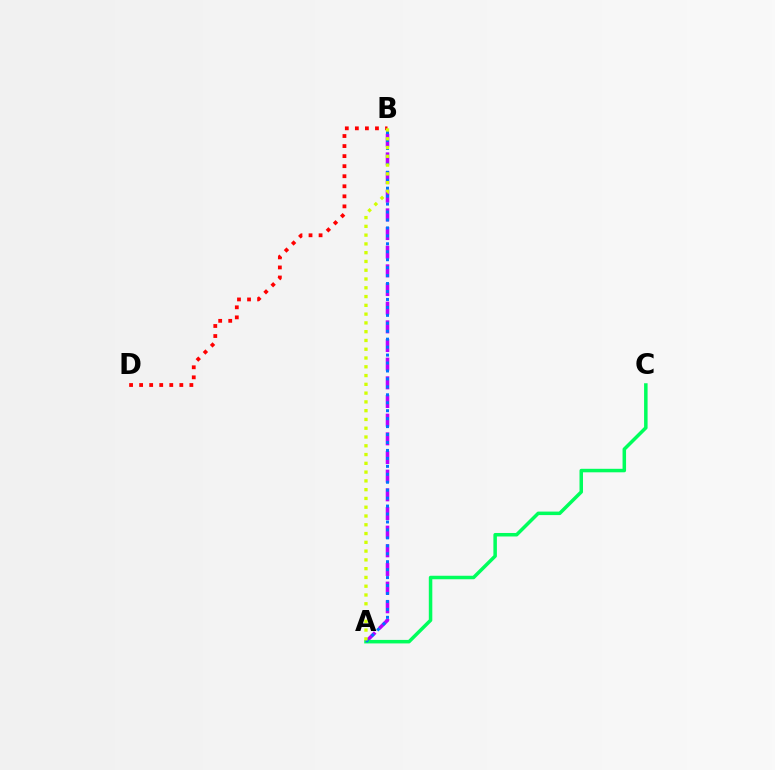{('A', 'B'): [{'color': '#b900ff', 'line_style': 'dashed', 'thickness': 2.54}, {'color': '#0074ff', 'line_style': 'dotted', 'thickness': 2.16}, {'color': '#d1ff00', 'line_style': 'dotted', 'thickness': 2.38}], ('A', 'C'): [{'color': '#00ff5c', 'line_style': 'solid', 'thickness': 2.52}], ('B', 'D'): [{'color': '#ff0000', 'line_style': 'dotted', 'thickness': 2.73}]}